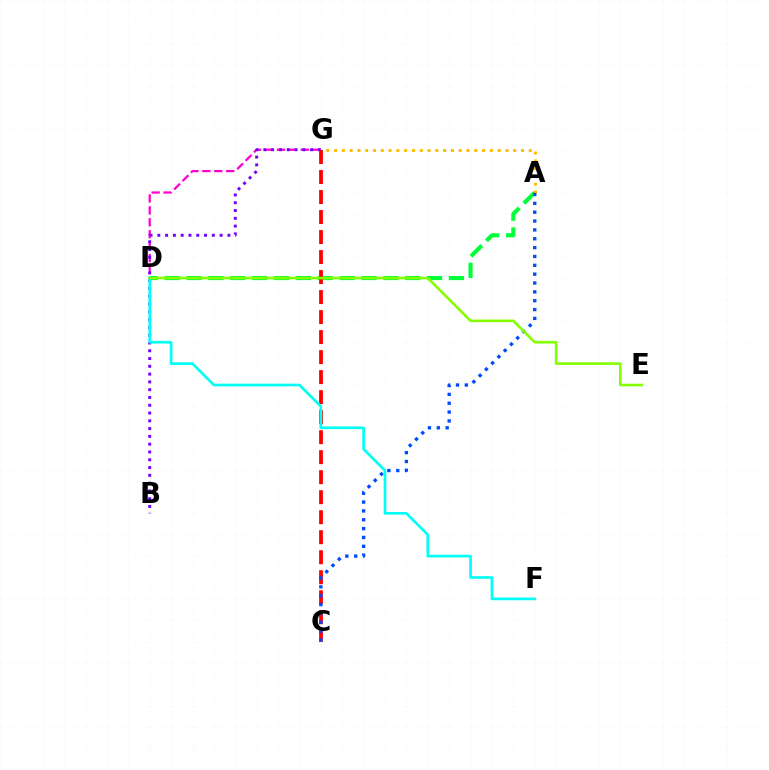{('A', 'D'): [{'color': '#00ff39', 'line_style': 'dashed', 'thickness': 2.97}], ('D', 'G'): [{'color': '#ff00cf', 'line_style': 'dashed', 'thickness': 1.62}], ('B', 'G'): [{'color': '#7200ff', 'line_style': 'dotted', 'thickness': 2.12}], ('C', 'G'): [{'color': '#ff0000', 'line_style': 'dashed', 'thickness': 2.72}], ('A', 'G'): [{'color': '#ffbd00', 'line_style': 'dotted', 'thickness': 2.12}], ('A', 'C'): [{'color': '#004bff', 'line_style': 'dotted', 'thickness': 2.4}], ('D', 'F'): [{'color': '#00fff6', 'line_style': 'solid', 'thickness': 1.92}], ('D', 'E'): [{'color': '#84ff00', 'line_style': 'solid', 'thickness': 1.87}]}